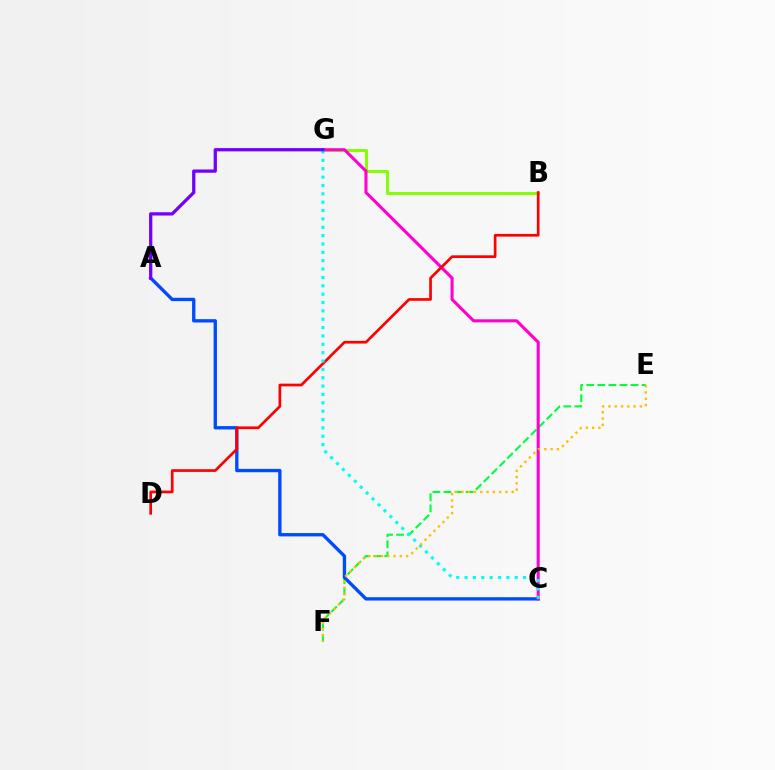{('E', 'F'): [{'color': '#00ff39', 'line_style': 'dashed', 'thickness': 1.51}, {'color': '#ffbd00', 'line_style': 'dotted', 'thickness': 1.71}], ('B', 'G'): [{'color': '#84ff00', 'line_style': 'solid', 'thickness': 2.15}], ('A', 'C'): [{'color': '#004bff', 'line_style': 'solid', 'thickness': 2.4}], ('C', 'G'): [{'color': '#ff00cf', 'line_style': 'solid', 'thickness': 2.21}, {'color': '#00fff6', 'line_style': 'dotted', 'thickness': 2.27}], ('B', 'D'): [{'color': '#ff0000', 'line_style': 'solid', 'thickness': 1.94}], ('A', 'G'): [{'color': '#7200ff', 'line_style': 'solid', 'thickness': 2.35}]}